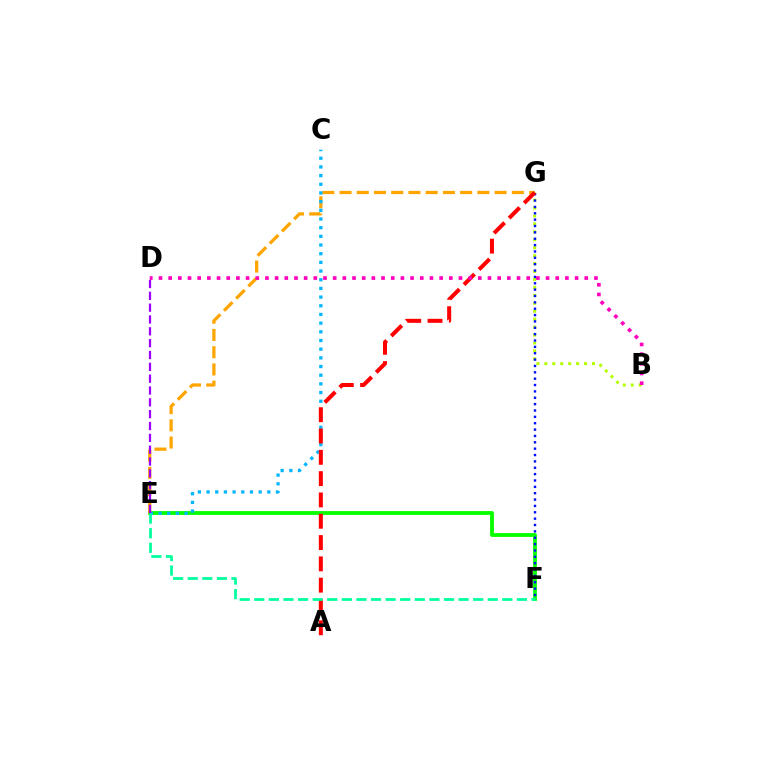{('B', 'G'): [{'color': '#b3ff00', 'line_style': 'dotted', 'thickness': 2.16}], ('E', 'F'): [{'color': '#08ff00', 'line_style': 'solid', 'thickness': 2.75}, {'color': '#00ff9d', 'line_style': 'dashed', 'thickness': 1.98}], ('F', 'G'): [{'color': '#0010ff', 'line_style': 'dotted', 'thickness': 1.73}], ('E', 'G'): [{'color': '#ffa500', 'line_style': 'dashed', 'thickness': 2.34}], ('C', 'E'): [{'color': '#00b5ff', 'line_style': 'dotted', 'thickness': 2.36}], ('D', 'E'): [{'color': '#9b00ff', 'line_style': 'dashed', 'thickness': 1.61}], ('A', 'G'): [{'color': '#ff0000', 'line_style': 'dashed', 'thickness': 2.89}], ('B', 'D'): [{'color': '#ff00bd', 'line_style': 'dotted', 'thickness': 2.63}]}